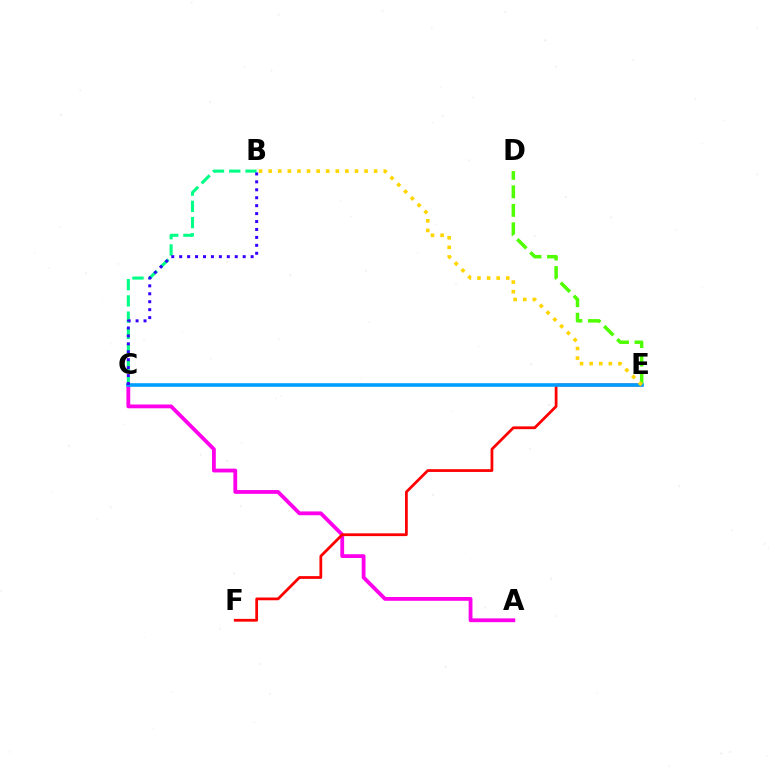{('A', 'C'): [{'color': '#ff00ed', 'line_style': 'solid', 'thickness': 2.74}], ('E', 'F'): [{'color': '#ff0000', 'line_style': 'solid', 'thickness': 1.99}], ('B', 'C'): [{'color': '#00ff86', 'line_style': 'dashed', 'thickness': 2.21}, {'color': '#3700ff', 'line_style': 'dotted', 'thickness': 2.16}], ('D', 'E'): [{'color': '#4fff00', 'line_style': 'dashed', 'thickness': 2.51}], ('C', 'E'): [{'color': '#009eff', 'line_style': 'solid', 'thickness': 2.59}], ('B', 'E'): [{'color': '#ffd500', 'line_style': 'dotted', 'thickness': 2.61}]}